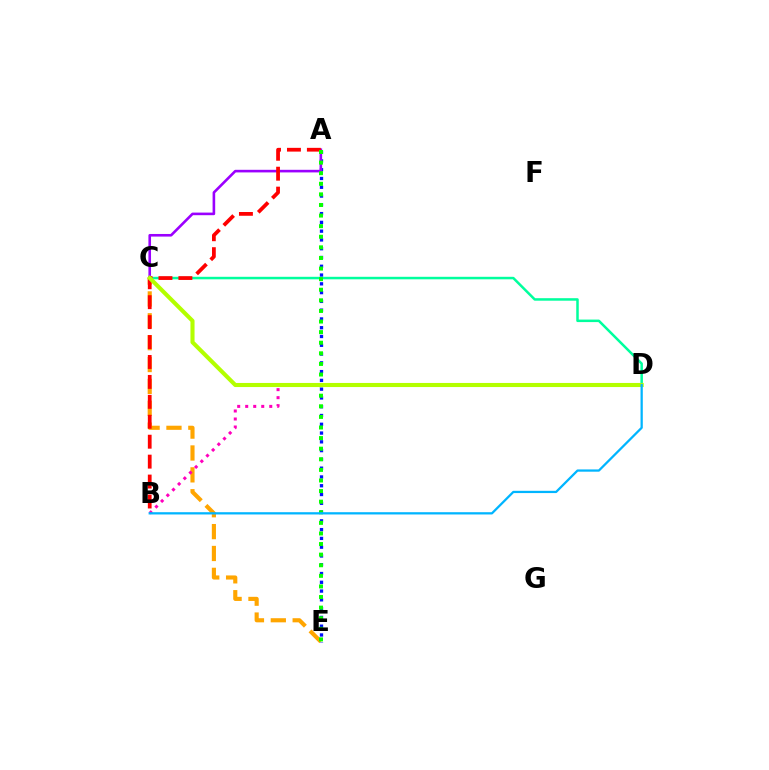{('A', 'E'): [{'color': '#0010ff', 'line_style': 'dotted', 'thickness': 2.39}, {'color': '#08ff00', 'line_style': 'dotted', 'thickness': 2.88}], ('C', 'D'): [{'color': '#00ff9d', 'line_style': 'solid', 'thickness': 1.81}, {'color': '#b3ff00', 'line_style': 'solid', 'thickness': 2.95}], ('C', 'E'): [{'color': '#ffa500', 'line_style': 'dashed', 'thickness': 2.97}], ('B', 'D'): [{'color': '#ff00bd', 'line_style': 'dotted', 'thickness': 2.18}, {'color': '#00b5ff', 'line_style': 'solid', 'thickness': 1.63}], ('A', 'C'): [{'color': '#9b00ff', 'line_style': 'solid', 'thickness': 1.88}], ('A', 'B'): [{'color': '#ff0000', 'line_style': 'dashed', 'thickness': 2.71}]}